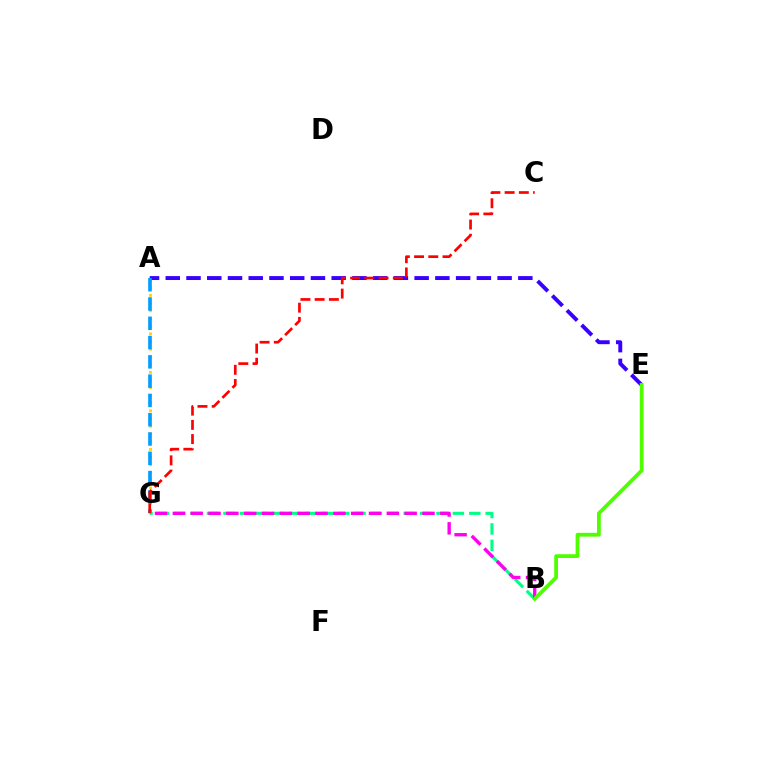{('A', 'G'): [{'color': '#ffd500', 'line_style': 'dotted', 'thickness': 2.09}, {'color': '#009eff', 'line_style': 'dashed', 'thickness': 2.62}], ('A', 'E'): [{'color': '#3700ff', 'line_style': 'dashed', 'thickness': 2.82}], ('B', 'G'): [{'color': '#00ff86', 'line_style': 'dashed', 'thickness': 2.23}, {'color': '#ff00ed', 'line_style': 'dashed', 'thickness': 2.42}], ('C', 'G'): [{'color': '#ff0000', 'line_style': 'dashed', 'thickness': 1.93}], ('B', 'E'): [{'color': '#4fff00', 'line_style': 'solid', 'thickness': 2.73}]}